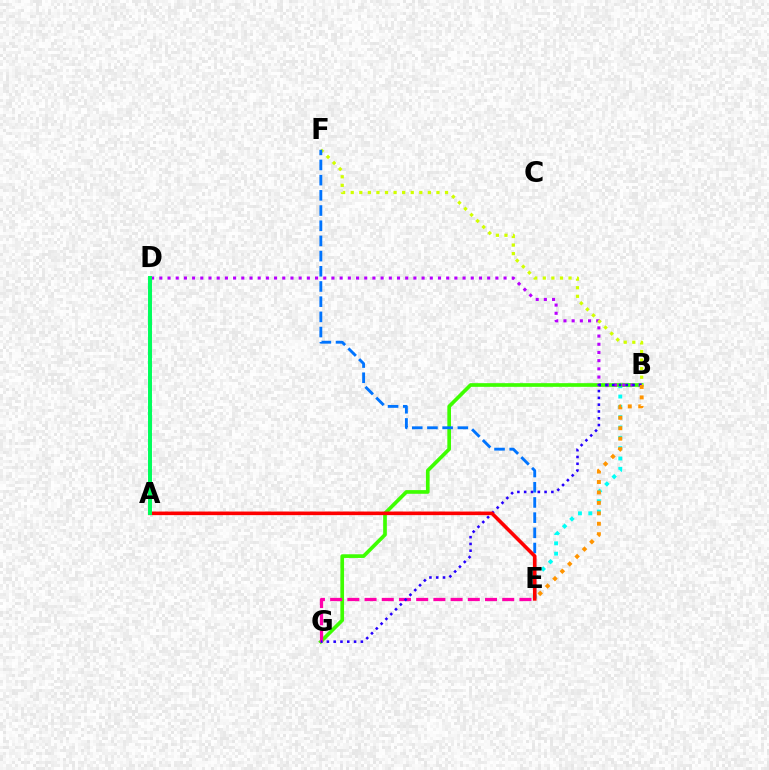{('B', 'E'): [{'color': '#00fff6', 'line_style': 'dotted', 'thickness': 2.81}, {'color': '#ff9400', 'line_style': 'dotted', 'thickness': 2.84}], ('B', 'G'): [{'color': '#3dff00', 'line_style': 'solid', 'thickness': 2.64}, {'color': '#2500ff', 'line_style': 'dotted', 'thickness': 1.85}], ('E', 'G'): [{'color': '#ff00ac', 'line_style': 'dashed', 'thickness': 2.34}], ('B', 'D'): [{'color': '#b900ff', 'line_style': 'dotted', 'thickness': 2.23}], ('B', 'F'): [{'color': '#d1ff00', 'line_style': 'dotted', 'thickness': 2.33}], ('E', 'F'): [{'color': '#0074ff', 'line_style': 'dashed', 'thickness': 2.06}], ('A', 'E'): [{'color': '#ff0000', 'line_style': 'solid', 'thickness': 2.59}], ('A', 'D'): [{'color': '#00ff5c', 'line_style': 'solid', 'thickness': 2.85}]}